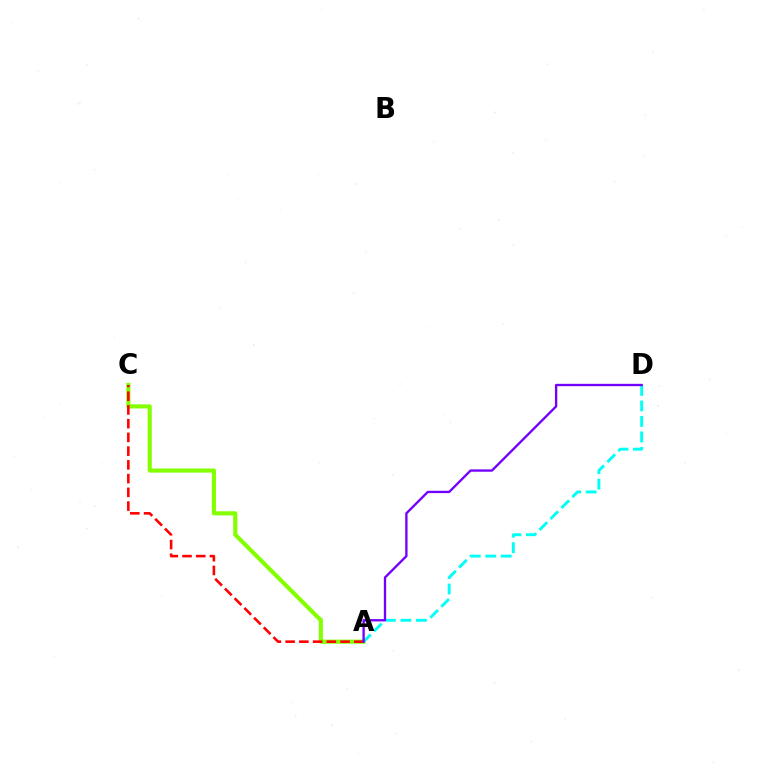{('A', 'C'): [{'color': '#84ff00', 'line_style': 'solid', 'thickness': 2.96}, {'color': '#ff0000', 'line_style': 'dashed', 'thickness': 1.87}], ('A', 'D'): [{'color': '#00fff6', 'line_style': 'dashed', 'thickness': 2.11}, {'color': '#7200ff', 'line_style': 'solid', 'thickness': 1.68}]}